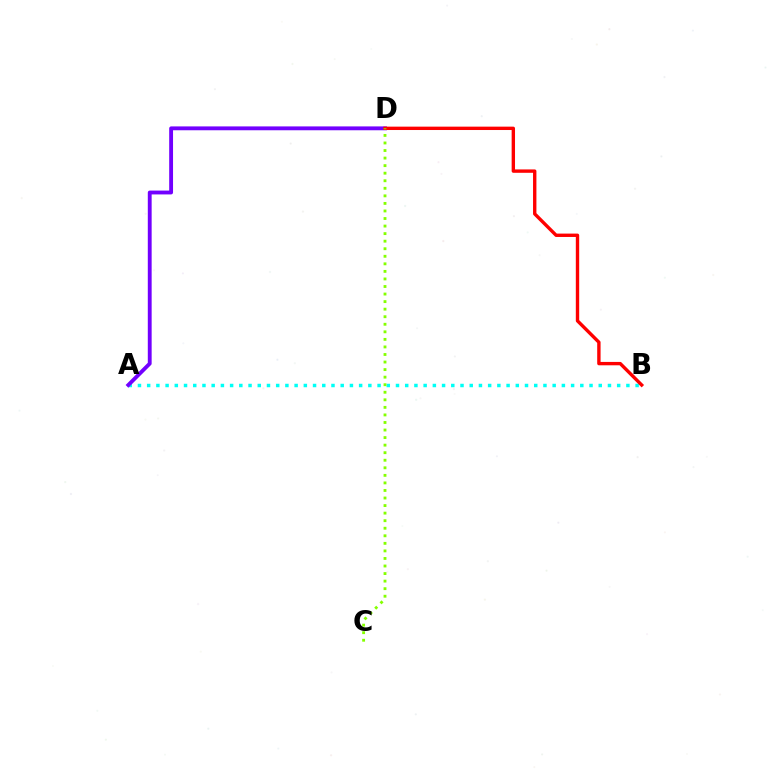{('A', 'B'): [{'color': '#00fff6', 'line_style': 'dotted', 'thickness': 2.5}], ('A', 'D'): [{'color': '#7200ff', 'line_style': 'solid', 'thickness': 2.77}], ('B', 'D'): [{'color': '#ff0000', 'line_style': 'solid', 'thickness': 2.43}], ('C', 'D'): [{'color': '#84ff00', 'line_style': 'dotted', 'thickness': 2.05}]}